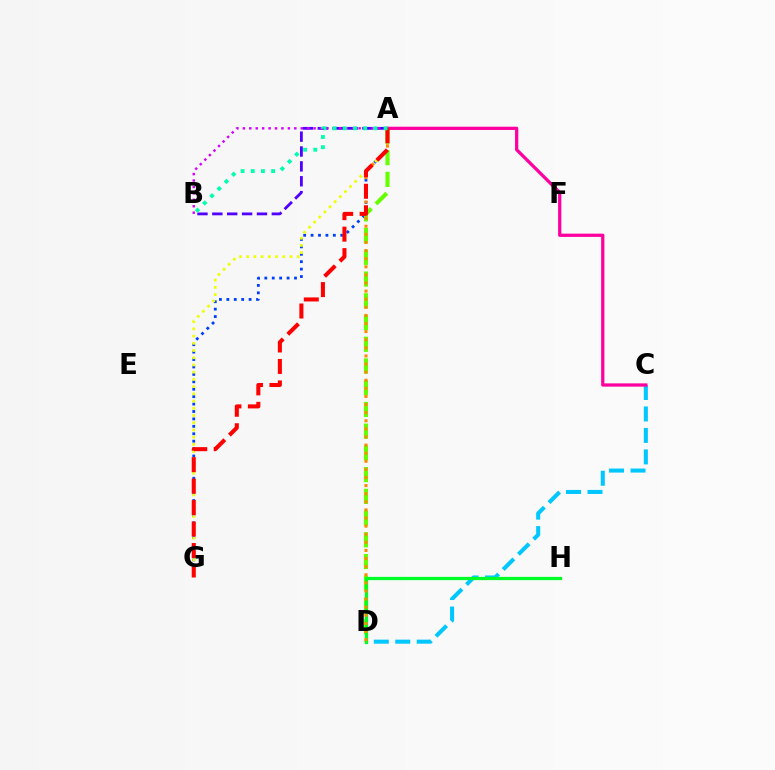{('A', 'G'): [{'color': '#003fff', 'line_style': 'dotted', 'thickness': 2.02}, {'color': '#eeff00', 'line_style': 'dotted', 'thickness': 1.96}, {'color': '#ff0000', 'line_style': 'dashed', 'thickness': 2.92}], ('A', 'D'): [{'color': '#66ff00', 'line_style': 'dashed', 'thickness': 2.95}, {'color': '#ff8800', 'line_style': 'dotted', 'thickness': 2.2}], ('A', 'B'): [{'color': '#4f00ff', 'line_style': 'dashed', 'thickness': 2.02}, {'color': '#d600ff', 'line_style': 'dotted', 'thickness': 1.75}, {'color': '#00ffaf', 'line_style': 'dotted', 'thickness': 2.77}], ('C', 'D'): [{'color': '#00c7ff', 'line_style': 'dashed', 'thickness': 2.92}], ('D', 'H'): [{'color': '#00ff27', 'line_style': 'solid', 'thickness': 2.35}], ('A', 'C'): [{'color': '#ff00a0', 'line_style': 'solid', 'thickness': 2.34}]}